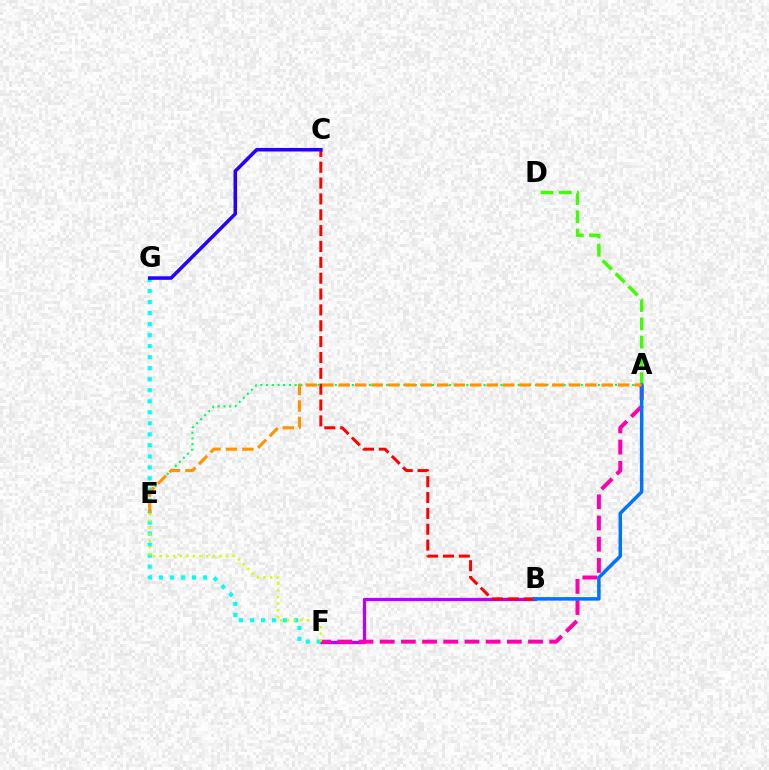{('B', 'F'): [{'color': '#b900ff', 'line_style': 'solid', 'thickness': 2.36}], ('F', 'G'): [{'color': '#00fff6', 'line_style': 'dotted', 'thickness': 3.0}], ('B', 'C'): [{'color': '#ff0000', 'line_style': 'dashed', 'thickness': 2.15}], ('A', 'D'): [{'color': '#3dff00', 'line_style': 'dashed', 'thickness': 2.48}], ('A', 'F'): [{'color': '#ff00ac', 'line_style': 'dashed', 'thickness': 2.88}], ('A', 'E'): [{'color': '#00ff5c', 'line_style': 'dotted', 'thickness': 1.55}, {'color': '#ff9400', 'line_style': 'dashed', 'thickness': 2.23}], ('C', 'G'): [{'color': '#2500ff', 'line_style': 'solid', 'thickness': 2.55}], ('A', 'B'): [{'color': '#0074ff', 'line_style': 'solid', 'thickness': 2.53}], ('E', 'F'): [{'color': '#d1ff00', 'line_style': 'dotted', 'thickness': 1.8}]}